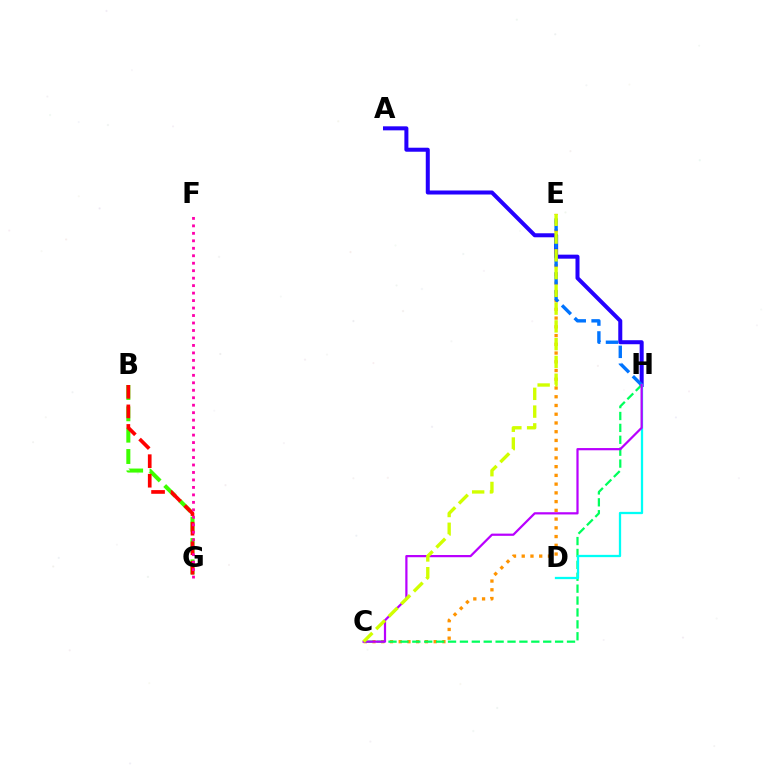{('B', 'G'): [{'color': '#3dff00', 'line_style': 'dashed', 'thickness': 2.9}, {'color': '#ff0000', 'line_style': 'dashed', 'thickness': 2.66}], ('C', 'E'): [{'color': '#ff9400', 'line_style': 'dotted', 'thickness': 2.37}, {'color': '#d1ff00', 'line_style': 'dashed', 'thickness': 2.41}], ('A', 'H'): [{'color': '#2500ff', 'line_style': 'solid', 'thickness': 2.89}], ('C', 'H'): [{'color': '#00ff5c', 'line_style': 'dashed', 'thickness': 1.62}, {'color': '#b900ff', 'line_style': 'solid', 'thickness': 1.6}], ('E', 'H'): [{'color': '#0074ff', 'line_style': 'dashed', 'thickness': 2.43}], ('D', 'H'): [{'color': '#00fff6', 'line_style': 'solid', 'thickness': 1.64}], ('F', 'G'): [{'color': '#ff00ac', 'line_style': 'dotted', 'thickness': 2.03}]}